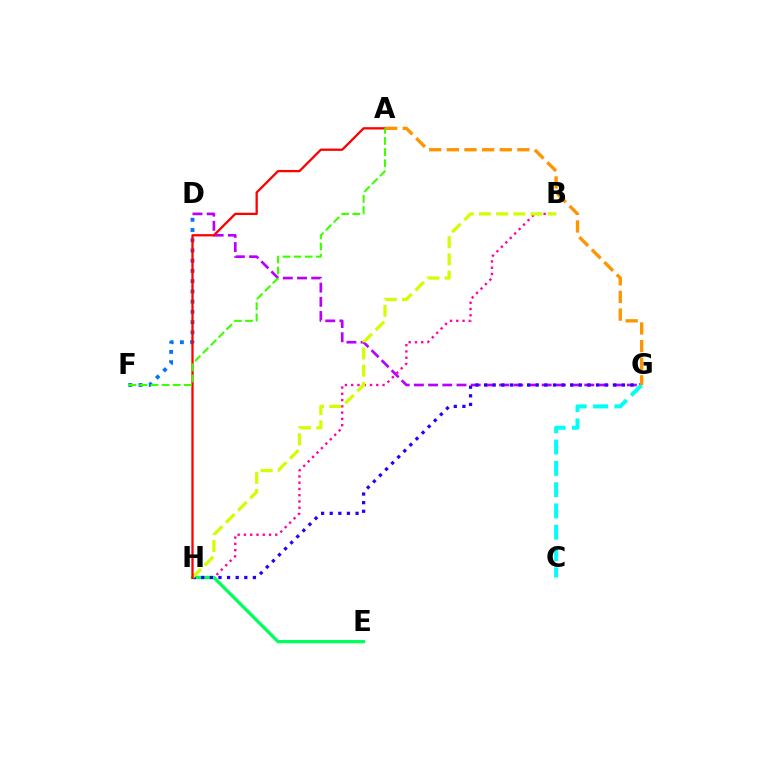{('D', 'G'): [{'color': '#b900ff', 'line_style': 'dashed', 'thickness': 1.93}], ('B', 'H'): [{'color': '#ff00ac', 'line_style': 'dotted', 'thickness': 1.7}, {'color': '#d1ff00', 'line_style': 'dashed', 'thickness': 2.33}], ('E', 'H'): [{'color': '#00ff5c', 'line_style': 'solid', 'thickness': 2.37}], ('G', 'H'): [{'color': '#2500ff', 'line_style': 'dotted', 'thickness': 2.34}], ('C', 'G'): [{'color': '#00fff6', 'line_style': 'dashed', 'thickness': 2.89}], ('D', 'F'): [{'color': '#0074ff', 'line_style': 'dotted', 'thickness': 2.78}], ('A', 'H'): [{'color': '#ff0000', 'line_style': 'solid', 'thickness': 1.65}], ('A', 'G'): [{'color': '#ff9400', 'line_style': 'dashed', 'thickness': 2.4}], ('A', 'F'): [{'color': '#3dff00', 'line_style': 'dashed', 'thickness': 1.51}]}